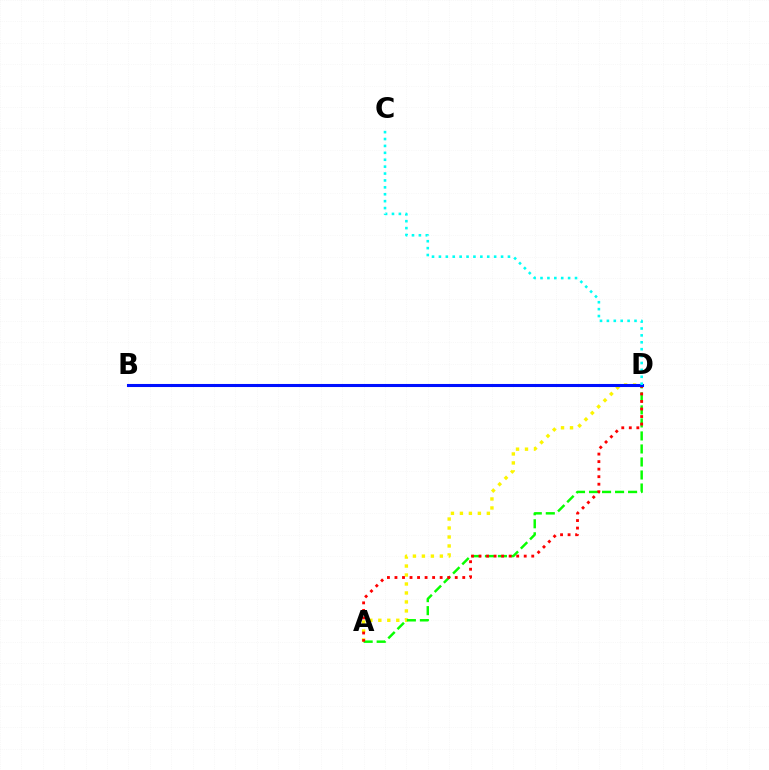{('A', 'D'): [{'color': '#fcf500', 'line_style': 'dotted', 'thickness': 2.44}, {'color': '#08ff00', 'line_style': 'dashed', 'thickness': 1.77}, {'color': '#ff0000', 'line_style': 'dotted', 'thickness': 2.05}], ('B', 'D'): [{'color': '#ee00ff', 'line_style': 'dotted', 'thickness': 2.1}, {'color': '#0010ff', 'line_style': 'solid', 'thickness': 2.2}], ('C', 'D'): [{'color': '#00fff6', 'line_style': 'dotted', 'thickness': 1.88}]}